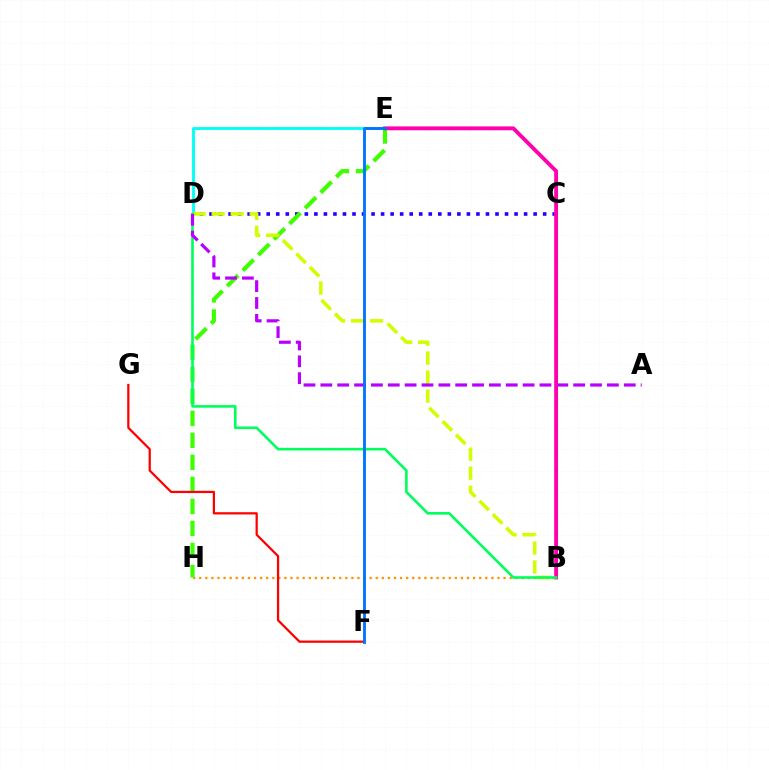{('B', 'H'): [{'color': '#ff9400', 'line_style': 'dotted', 'thickness': 1.65}], ('C', 'D'): [{'color': '#2500ff', 'line_style': 'dotted', 'thickness': 2.59}], ('E', 'H'): [{'color': '#3dff00', 'line_style': 'dashed', 'thickness': 2.99}], ('F', 'G'): [{'color': '#ff0000', 'line_style': 'solid', 'thickness': 1.61}], ('D', 'E'): [{'color': '#00fff6', 'line_style': 'solid', 'thickness': 2.06}], ('B', 'D'): [{'color': '#d1ff00', 'line_style': 'dashed', 'thickness': 2.58}, {'color': '#00ff5c', 'line_style': 'solid', 'thickness': 1.88}], ('B', 'E'): [{'color': '#ff00ac', 'line_style': 'solid', 'thickness': 2.77}], ('A', 'D'): [{'color': '#b900ff', 'line_style': 'dashed', 'thickness': 2.29}], ('E', 'F'): [{'color': '#0074ff', 'line_style': 'solid', 'thickness': 2.05}]}